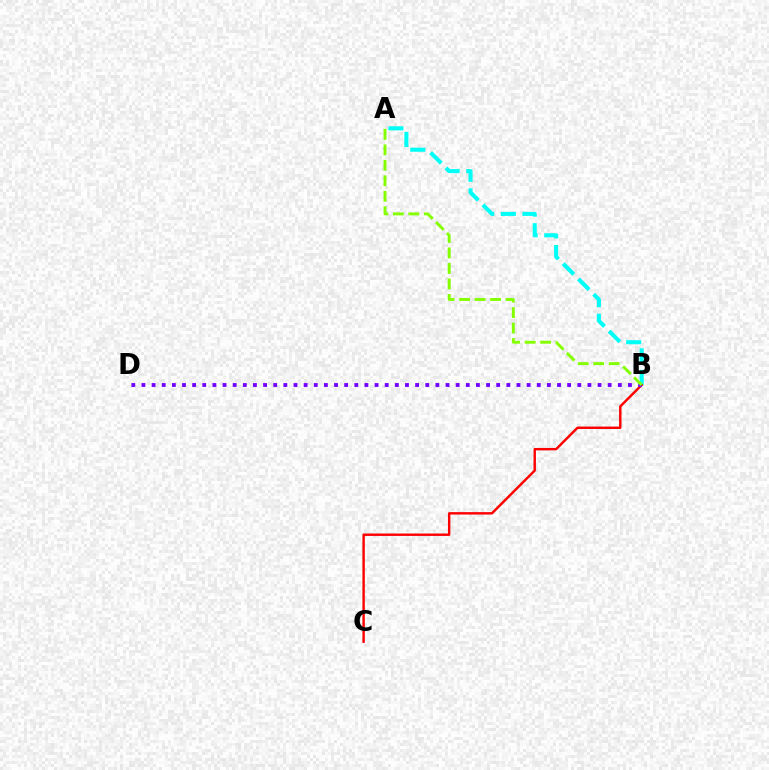{('A', 'B'): [{'color': '#00fff6', 'line_style': 'dashed', 'thickness': 2.94}, {'color': '#84ff00', 'line_style': 'dashed', 'thickness': 2.1}], ('B', 'C'): [{'color': '#ff0000', 'line_style': 'solid', 'thickness': 1.75}], ('B', 'D'): [{'color': '#7200ff', 'line_style': 'dotted', 'thickness': 2.75}]}